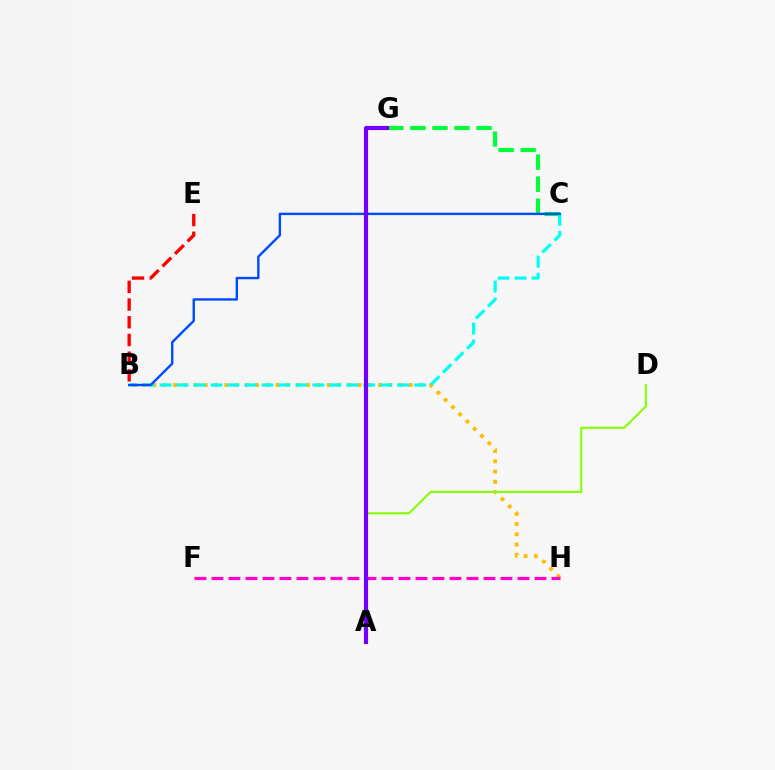{('B', 'H'): [{'color': '#ffbd00', 'line_style': 'dotted', 'thickness': 2.78}], ('B', 'E'): [{'color': '#ff0000', 'line_style': 'dashed', 'thickness': 2.41}], ('A', 'D'): [{'color': '#84ff00', 'line_style': 'solid', 'thickness': 1.51}], ('C', 'G'): [{'color': '#00ff39', 'line_style': 'dashed', 'thickness': 2.99}], ('F', 'H'): [{'color': '#ff00cf', 'line_style': 'dashed', 'thickness': 2.31}], ('B', 'C'): [{'color': '#00fff6', 'line_style': 'dashed', 'thickness': 2.31}, {'color': '#004bff', 'line_style': 'solid', 'thickness': 1.72}], ('A', 'G'): [{'color': '#7200ff', 'line_style': 'solid', 'thickness': 3.0}]}